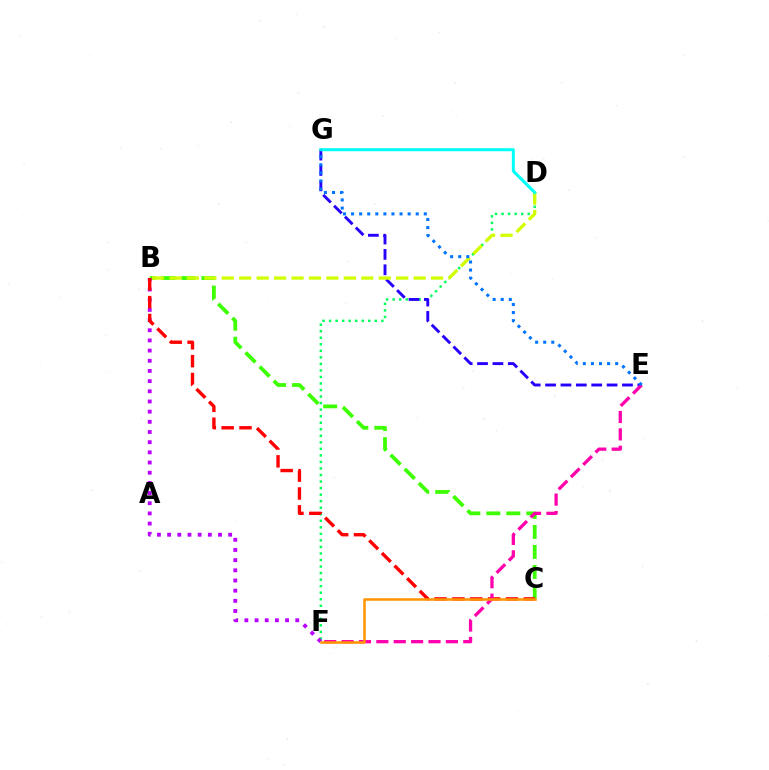{('D', 'F'): [{'color': '#00ff5c', 'line_style': 'dotted', 'thickness': 1.78}], ('B', 'C'): [{'color': '#3dff00', 'line_style': 'dashed', 'thickness': 2.72}, {'color': '#ff0000', 'line_style': 'dashed', 'thickness': 2.43}], ('B', 'F'): [{'color': '#b900ff', 'line_style': 'dotted', 'thickness': 2.76}], ('E', 'G'): [{'color': '#2500ff', 'line_style': 'dashed', 'thickness': 2.09}, {'color': '#0074ff', 'line_style': 'dotted', 'thickness': 2.2}], ('E', 'F'): [{'color': '#ff00ac', 'line_style': 'dashed', 'thickness': 2.36}], ('B', 'D'): [{'color': '#d1ff00', 'line_style': 'dashed', 'thickness': 2.37}], ('D', 'G'): [{'color': '#00fff6', 'line_style': 'solid', 'thickness': 2.16}], ('C', 'F'): [{'color': '#ff9400', 'line_style': 'solid', 'thickness': 1.81}]}